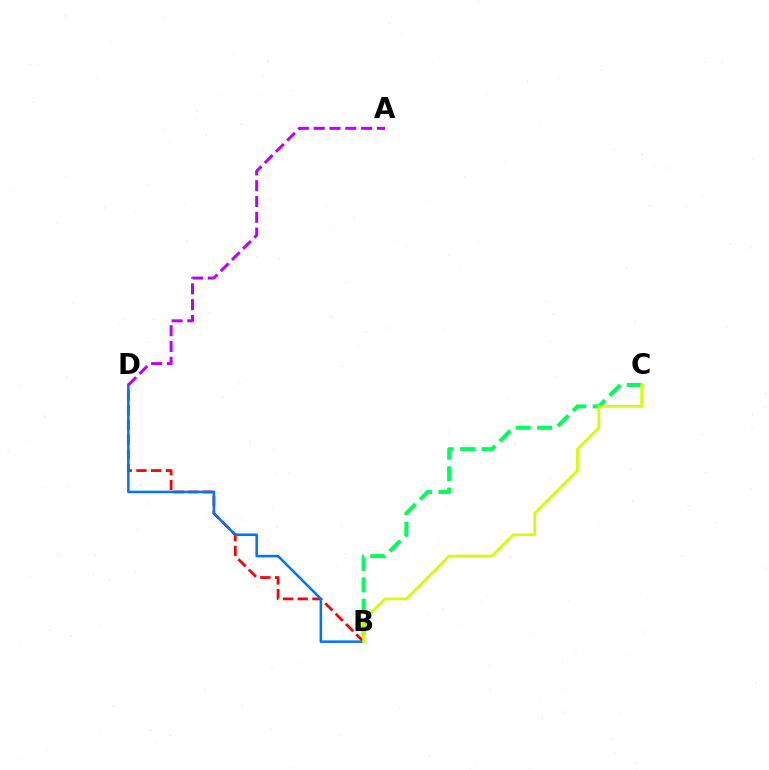{('B', 'D'): [{'color': '#ff0000', 'line_style': 'dashed', 'thickness': 2.0}, {'color': '#0074ff', 'line_style': 'solid', 'thickness': 1.82}], ('B', 'C'): [{'color': '#00ff5c', 'line_style': 'dashed', 'thickness': 2.92}, {'color': '#d1ff00', 'line_style': 'solid', 'thickness': 1.97}], ('A', 'D'): [{'color': '#b900ff', 'line_style': 'dashed', 'thickness': 2.15}]}